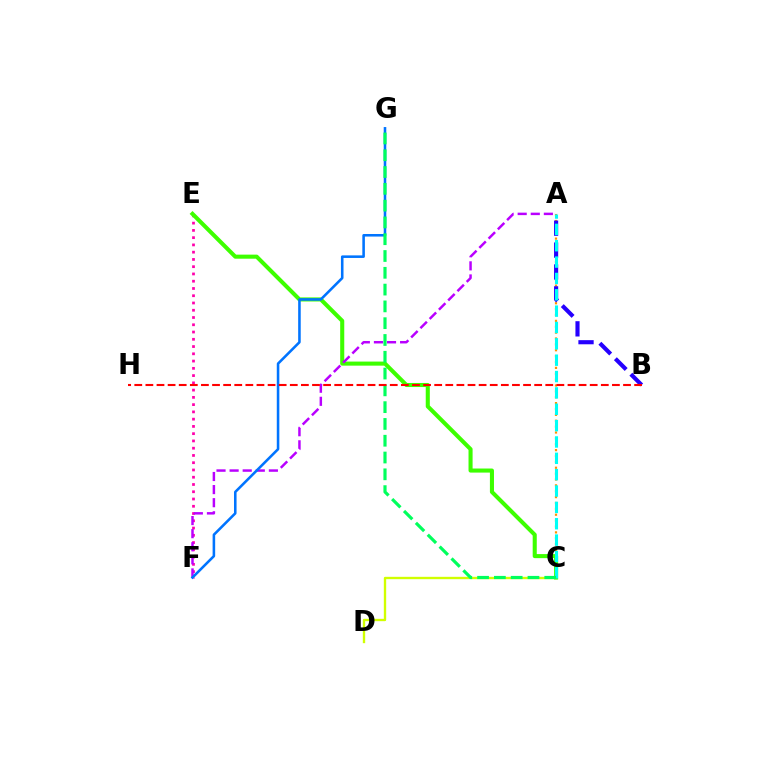{('C', 'D'): [{'color': '#d1ff00', 'line_style': 'solid', 'thickness': 1.7}], ('E', 'F'): [{'color': '#ff00ac', 'line_style': 'dotted', 'thickness': 1.97}], ('A', 'C'): [{'color': '#ff9400', 'line_style': 'dotted', 'thickness': 1.6}, {'color': '#00fff6', 'line_style': 'dashed', 'thickness': 2.22}], ('C', 'E'): [{'color': '#3dff00', 'line_style': 'solid', 'thickness': 2.93}], ('A', 'B'): [{'color': '#2500ff', 'line_style': 'dashed', 'thickness': 2.98}], ('A', 'F'): [{'color': '#b900ff', 'line_style': 'dashed', 'thickness': 1.78}], ('F', 'G'): [{'color': '#0074ff', 'line_style': 'solid', 'thickness': 1.85}], ('C', 'G'): [{'color': '#00ff5c', 'line_style': 'dashed', 'thickness': 2.28}], ('B', 'H'): [{'color': '#ff0000', 'line_style': 'dashed', 'thickness': 1.51}]}